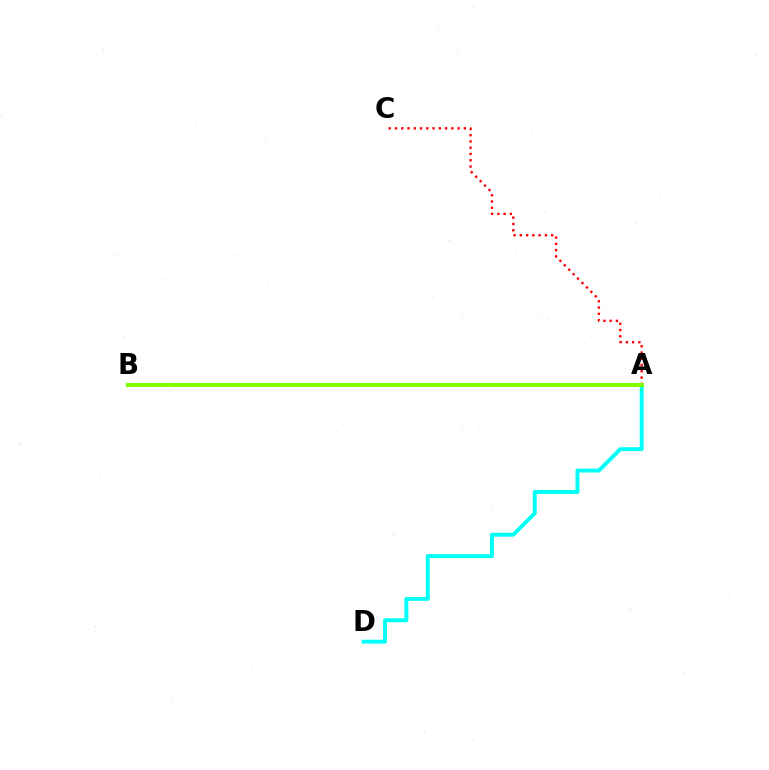{('A', 'D'): [{'color': '#00fff6', 'line_style': 'solid', 'thickness': 2.82}], ('A', 'B'): [{'color': '#7200ff', 'line_style': 'solid', 'thickness': 2.03}, {'color': '#84ff00', 'line_style': 'solid', 'thickness': 2.93}], ('A', 'C'): [{'color': '#ff0000', 'line_style': 'dotted', 'thickness': 1.7}]}